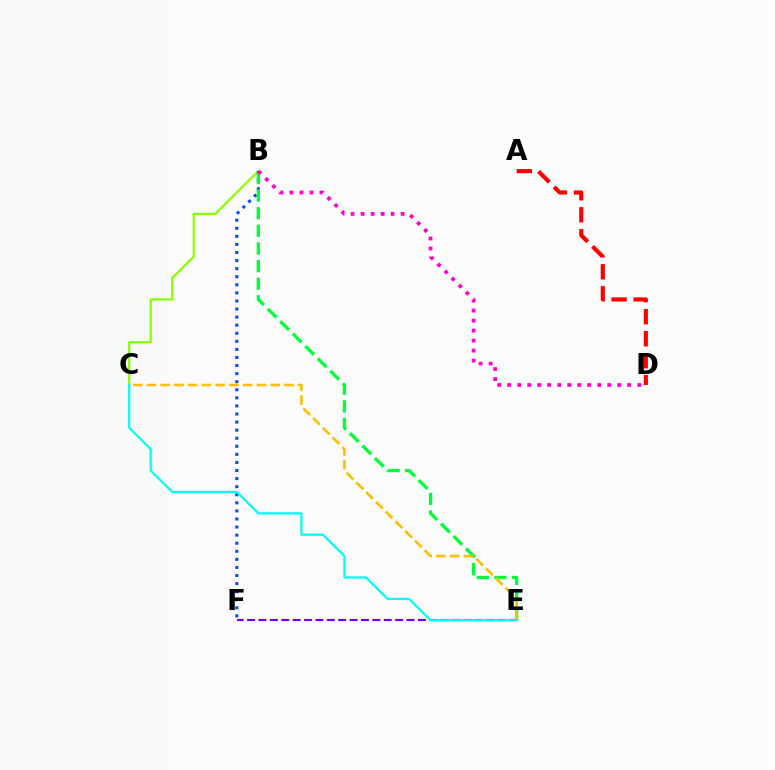{('B', 'C'): [{'color': '#84ff00', 'line_style': 'solid', 'thickness': 1.59}], ('B', 'F'): [{'color': '#004bff', 'line_style': 'dotted', 'thickness': 2.19}], ('E', 'F'): [{'color': '#7200ff', 'line_style': 'dashed', 'thickness': 1.55}], ('B', 'E'): [{'color': '#00ff39', 'line_style': 'dashed', 'thickness': 2.39}], ('C', 'E'): [{'color': '#ffbd00', 'line_style': 'dashed', 'thickness': 1.87}, {'color': '#00fff6', 'line_style': 'solid', 'thickness': 1.62}], ('A', 'D'): [{'color': '#ff0000', 'line_style': 'dashed', 'thickness': 2.99}], ('B', 'D'): [{'color': '#ff00cf', 'line_style': 'dotted', 'thickness': 2.72}]}